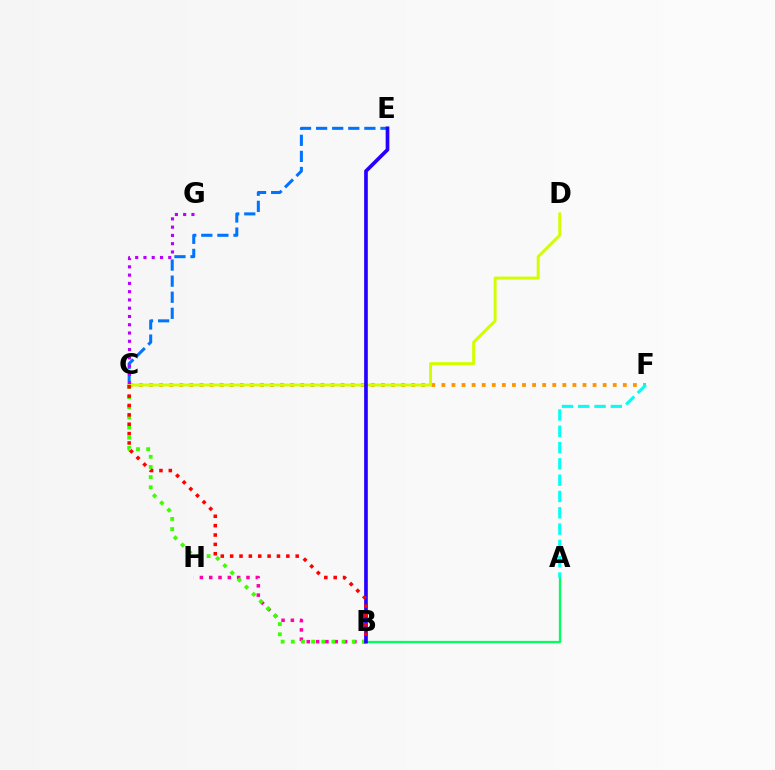{('C', 'E'): [{'color': '#0074ff', 'line_style': 'dashed', 'thickness': 2.19}], ('C', 'F'): [{'color': '#ff9400', 'line_style': 'dotted', 'thickness': 2.74}], ('A', 'B'): [{'color': '#00ff5c', 'line_style': 'solid', 'thickness': 1.63}], ('B', 'H'): [{'color': '#ff00ac', 'line_style': 'dotted', 'thickness': 2.53}], ('B', 'C'): [{'color': '#3dff00', 'line_style': 'dotted', 'thickness': 2.76}, {'color': '#ff0000', 'line_style': 'dotted', 'thickness': 2.54}], ('C', 'D'): [{'color': '#d1ff00', 'line_style': 'solid', 'thickness': 2.13}], ('A', 'F'): [{'color': '#00fff6', 'line_style': 'dashed', 'thickness': 2.21}], ('B', 'E'): [{'color': '#2500ff', 'line_style': 'solid', 'thickness': 2.64}], ('C', 'G'): [{'color': '#b900ff', 'line_style': 'dotted', 'thickness': 2.25}]}